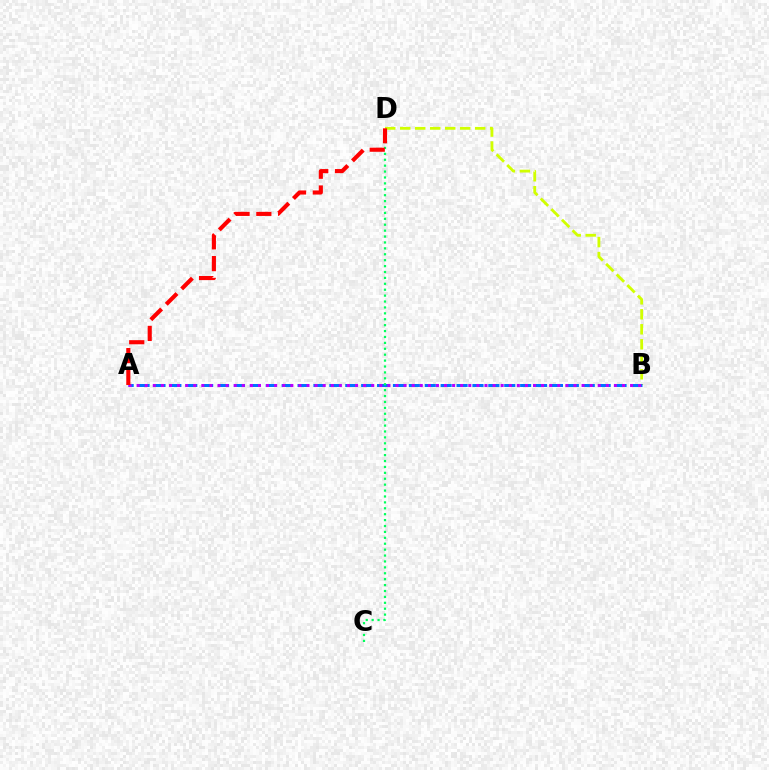{('B', 'D'): [{'color': '#d1ff00', 'line_style': 'dashed', 'thickness': 2.04}], ('A', 'B'): [{'color': '#0074ff', 'line_style': 'dashed', 'thickness': 2.16}, {'color': '#b900ff', 'line_style': 'dotted', 'thickness': 2.2}], ('C', 'D'): [{'color': '#00ff5c', 'line_style': 'dotted', 'thickness': 1.61}], ('A', 'D'): [{'color': '#ff0000', 'line_style': 'dashed', 'thickness': 2.96}]}